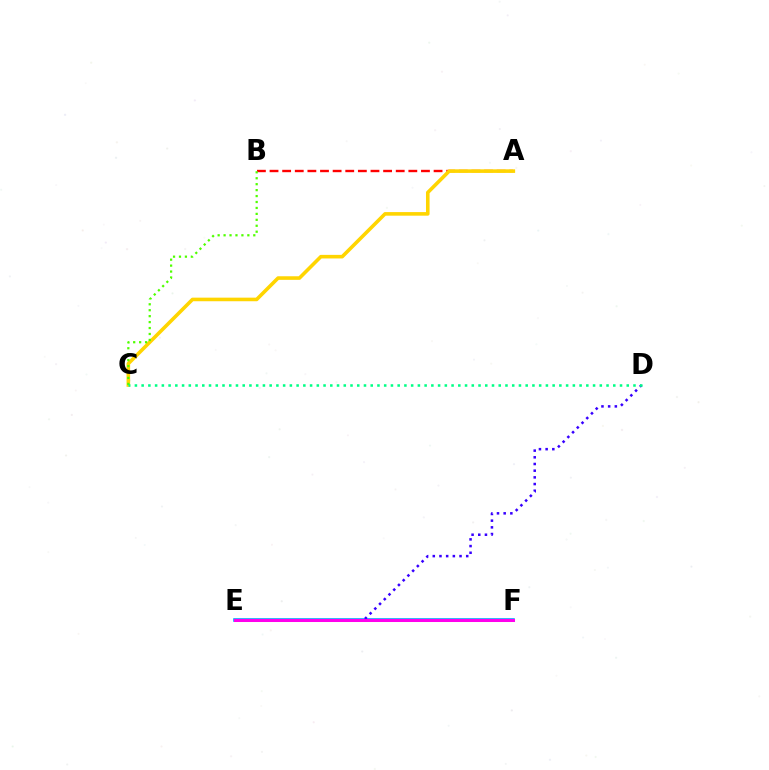{('A', 'B'): [{'color': '#ff0000', 'line_style': 'dashed', 'thickness': 1.71}], ('E', 'F'): [{'color': '#009eff', 'line_style': 'solid', 'thickness': 2.58}, {'color': '#ff00ed', 'line_style': 'solid', 'thickness': 2.17}], ('D', 'E'): [{'color': '#3700ff', 'line_style': 'dotted', 'thickness': 1.82}], ('A', 'C'): [{'color': '#ffd500', 'line_style': 'solid', 'thickness': 2.59}], ('B', 'C'): [{'color': '#4fff00', 'line_style': 'dotted', 'thickness': 1.61}], ('C', 'D'): [{'color': '#00ff86', 'line_style': 'dotted', 'thickness': 1.83}]}